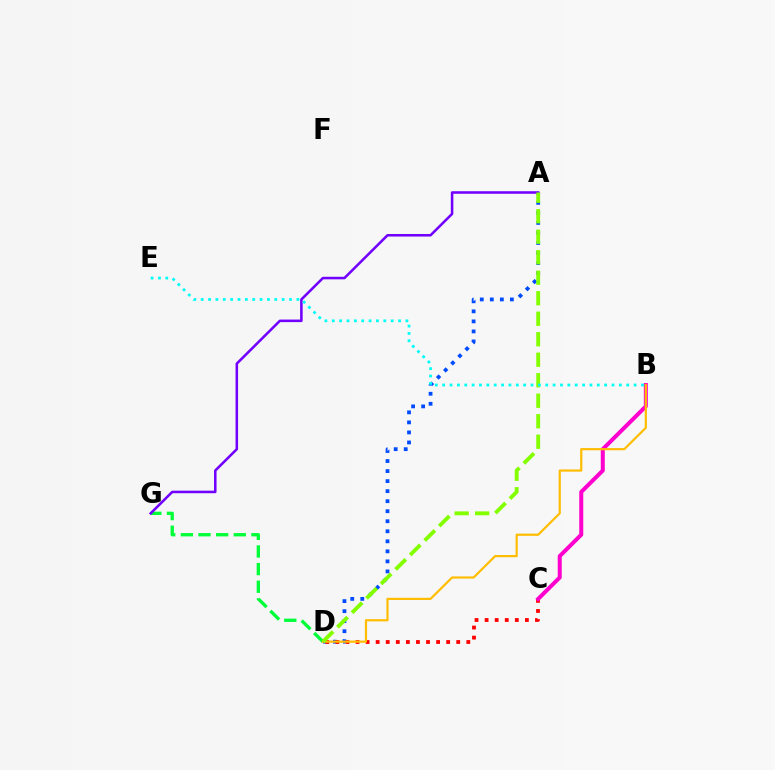{('D', 'G'): [{'color': '#00ff39', 'line_style': 'dashed', 'thickness': 2.4}], ('A', 'D'): [{'color': '#004bff', 'line_style': 'dotted', 'thickness': 2.73}, {'color': '#84ff00', 'line_style': 'dashed', 'thickness': 2.78}], ('A', 'G'): [{'color': '#7200ff', 'line_style': 'solid', 'thickness': 1.84}], ('C', 'D'): [{'color': '#ff0000', 'line_style': 'dotted', 'thickness': 2.74}], ('B', 'C'): [{'color': '#ff00cf', 'line_style': 'solid', 'thickness': 2.89}], ('B', 'D'): [{'color': '#ffbd00', 'line_style': 'solid', 'thickness': 1.58}], ('B', 'E'): [{'color': '#00fff6', 'line_style': 'dotted', 'thickness': 2.0}]}